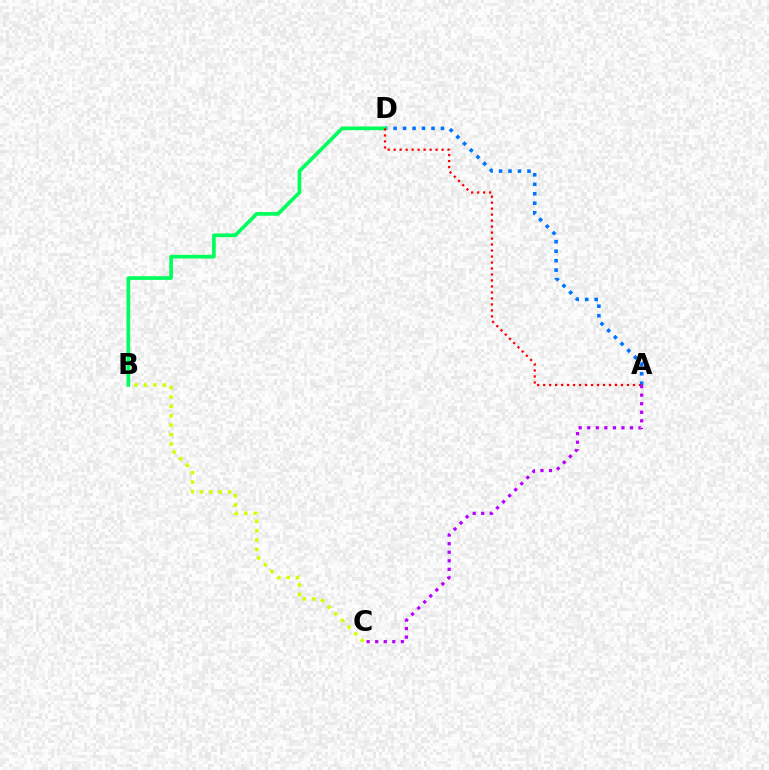{('A', 'D'): [{'color': '#0074ff', 'line_style': 'dotted', 'thickness': 2.57}, {'color': '#ff0000', 'line_style': 'dotted', 'thickness': 1.63}], ('B', 'D'): [{'color': '#00ff5c', 'line_style': 'solid', 'thickness': 2.65}], ('B', 'C'): [{'color': '#d1ff00', 'line_style': 'dotted', 'thickness': 2.55}], ('A', 'C'): [{'color': '#b900ff', 'line_style': 'dotted', 'thickness': 2.32}]}